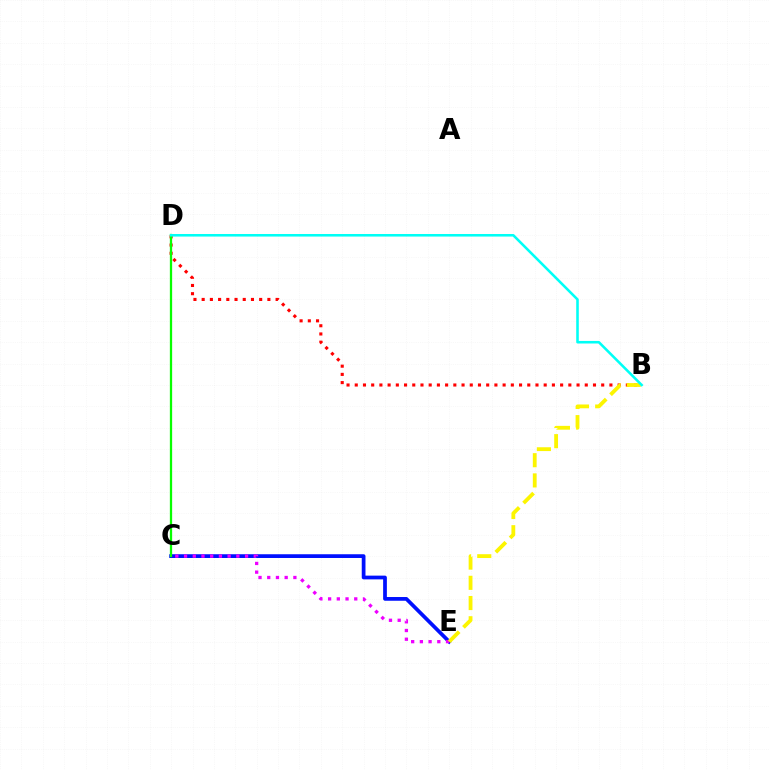{('C', 'E'): [{'color': '#0010ff', 'line_style': 'solid', 'thickness': 2.69}, {'color': '#ee00ff', 'line_style': 'dotted', 'thickness': 2.37}], ('B', 'D'): [{'color': '#ff0000', 'line_style': 'dotted', 'thickness': 2.23}, {'color': '#00fff6', 'line_style': 'solid', 'thickness': 1.84}], ('B', 'E'): [{'color': '#fcf500', 'line_style': 'dashed', 'thickness': 2.75}], ('C', 'D'): [{'color': '#08ff00', 'line_style': 'solid', 'thickness': 1.64}]}